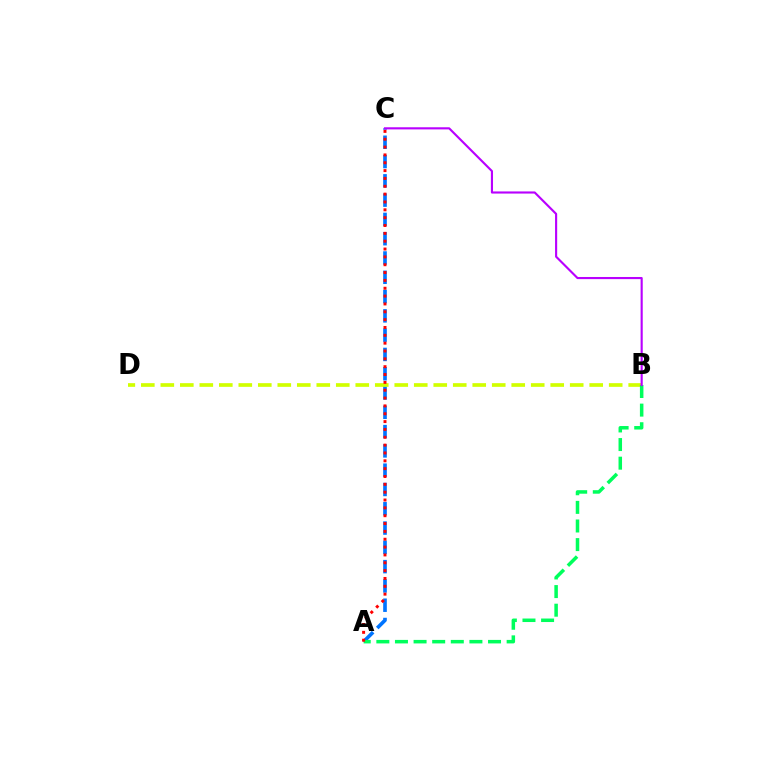{('A', 'C'): [{'color': '#0074ff', 'line_style': 'dashed', 'thickness': 2.62}, {'color': '#ff0000', 'line_style': 'dotted', 'thickness': 2.13}], ('B', 'D'): [{'color': '#d1ff00', 'line_style': 'dashed', 'thickness': 2.65}], ('A', 'B'): [{'color': '#00ff5c', 'line_style': 'dashed', 'thickness': 2.53}], ('B', 'C'): [{'color': '#b900ff', 'line_style': 'solid', 'thickness': 1.53}]}